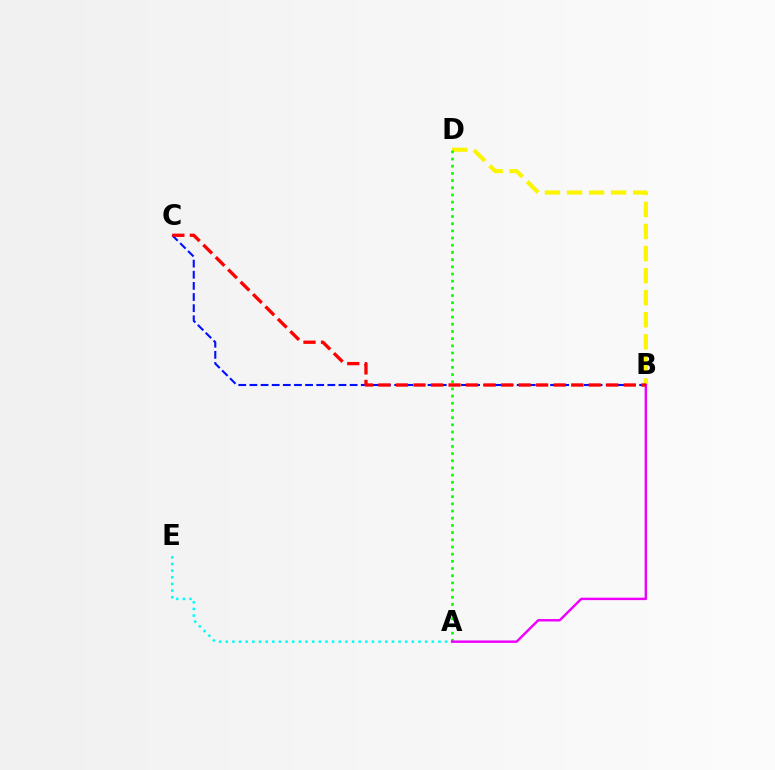{('B', 'D'): [{'color': '#fcf500', 'line_style': 'dashed', 'thickness': 3.0}], ('A', 'E'): [{'color': '#00fff6', 'line_style': 'dotted', 'thickness': 1.81}], ('A', 'D'): [{'color': '#08ff00', 'line_style': 'dotted', 'thickness': 1.95}], ('A', 'B'): [{'color': '#ee00ff', 'line_style': 'solid', 'thickness': 1.75}], ('B', 'C'): [{'color': '#0010ff', 'line_style': 'dashed', 'thickness': 1.51}, {'color': '#ff0000', 'line_style': 'dashed', 'thickness': 2.38}]}